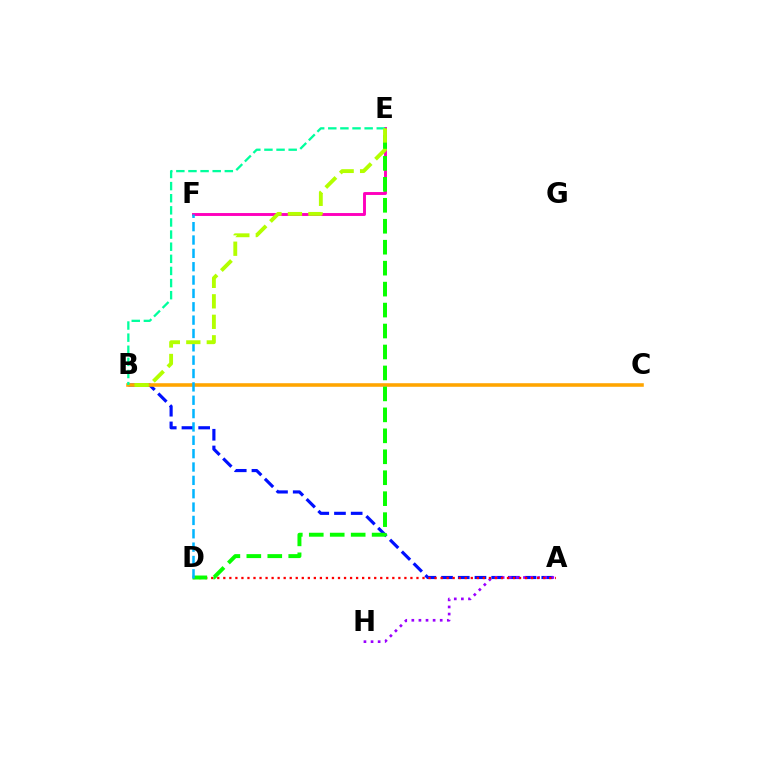{('E', 'F'): [{'color': '#ff00bd', 'line_style': 'solid', 'thickness': 2.09}], ('A', 'B'): [{'color': '#0010ff', 'line_style': 'dashed', 'thickness': 2.27}], ('A', 'H'): [{'color': '#9b00ff', 'line_style': 'dotted', 'thickness': 1.93}], ('B', 'C'): [{'color': '#ffa500', 'line_style': 'solid', 'thickness': 2.57}], ('A', 'D'): [{'color': '#ff0000', 'line_style': 'dotted', 'thickness': 1.64}], ('D', 'E'): [{'color': '#08ff00', 'line_style': 'dashed', 'thickness': 2.85}], ('B', 'E'): [{'color': '#00ff9d', 'line_style': 'dashed', 'thickness': 1.65}, {'color': '#b3ff00', 'line_style': 'dashed', 'thickness': 2.78}], ('D', 'F'): [{'color': '#00b5ff', 'line_style': 'dashed', 'thickness': 1.81}]}